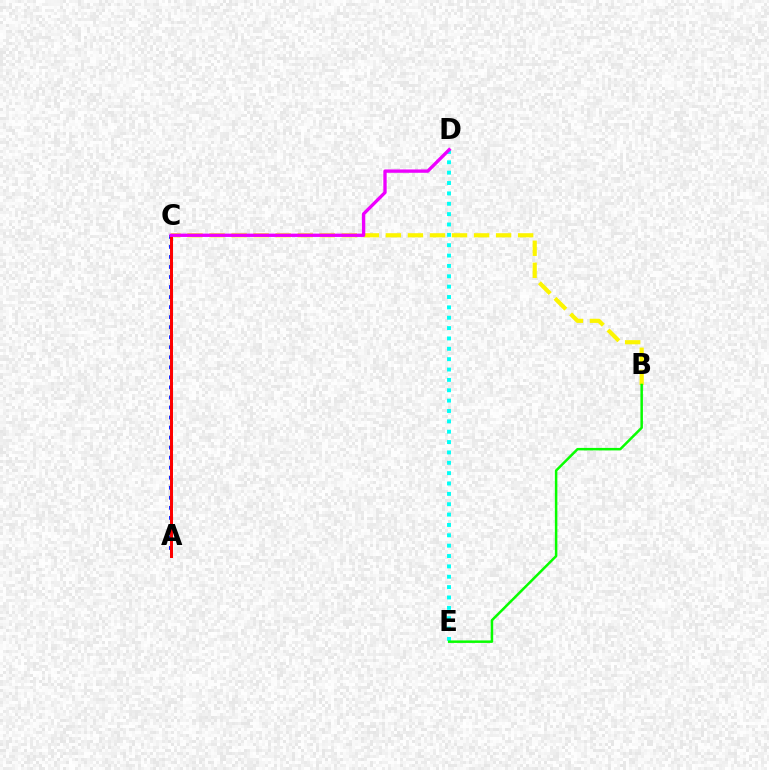{('A', 'C'): [{'color': '#0010ff', 'line_style': 'dotted', 'thickness': 2.73}, {'color': '#ff0000', 'line_style': 'solid', 'thickness': 2.15}], ('B', 'C'): [{'color': '#fcf500', 'line_style': 'dashed', 'thickness': 2.99}], ('D', 'E'): [{'color': '#00fff6', 'line_style': 'dotted', 'thickness': 2.81}], ('B', 'E'): [{'color': '#08ff00', 'line_style': 'solid', 'thickness': 1.8}], ('C', 'D'): [{'color': '#ee00ff', 'line_style': 'solid', 'thickness': 2.4}]}